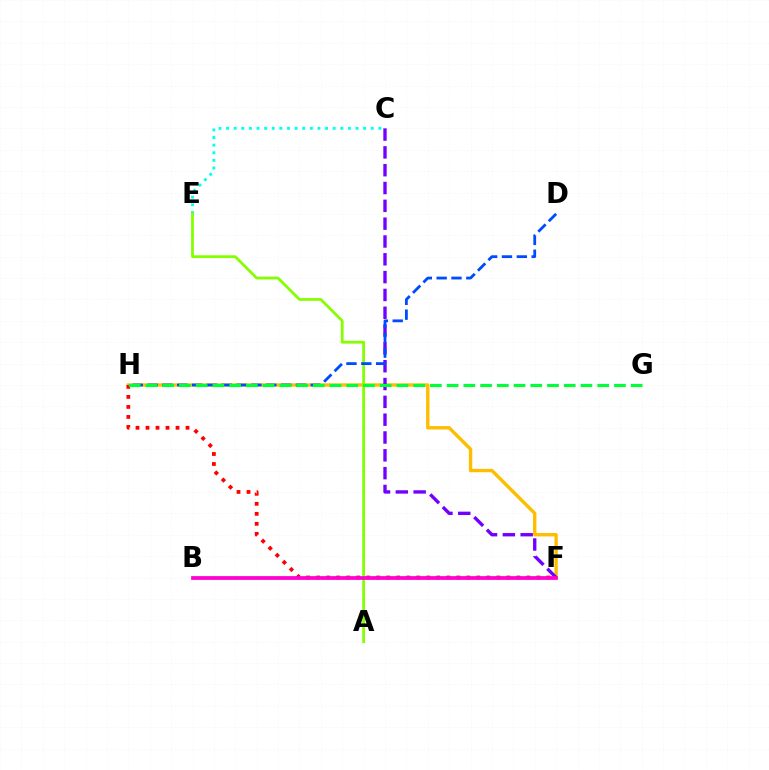{('F', 'H'): [{'color': '#ffbd00', 'line_style': 'solid', 'thickness': 2.43}, {'color': '#ff0000', 'line_style': 'dotted', 'thickness': 2.72}], ('C', 'F'): [{'color': '#7200ff', 'line_style': 'dashed', 'thickness': 2.42}], ('C', 'E'): [{'color': '#00fff6', 'line_style': 'dotted', 'thickness': 2.07}], ('A', 'E'): [{'color': '#84ff00', 'line_style': 'solid', 'thickness': 2.0}], ('D', 'H'): [{'color': '#004bff', 'line_style': 'dashed', 'thickness': 2.02}], ('G', 'H'): [{'color': '#00ff39', 'line_style': 'dashed', 'thickness': 2.27}], ('B', 'F'): [{'color': '#ff00cf', 'line_style': 'solid', 'thickness': 2.7}]}